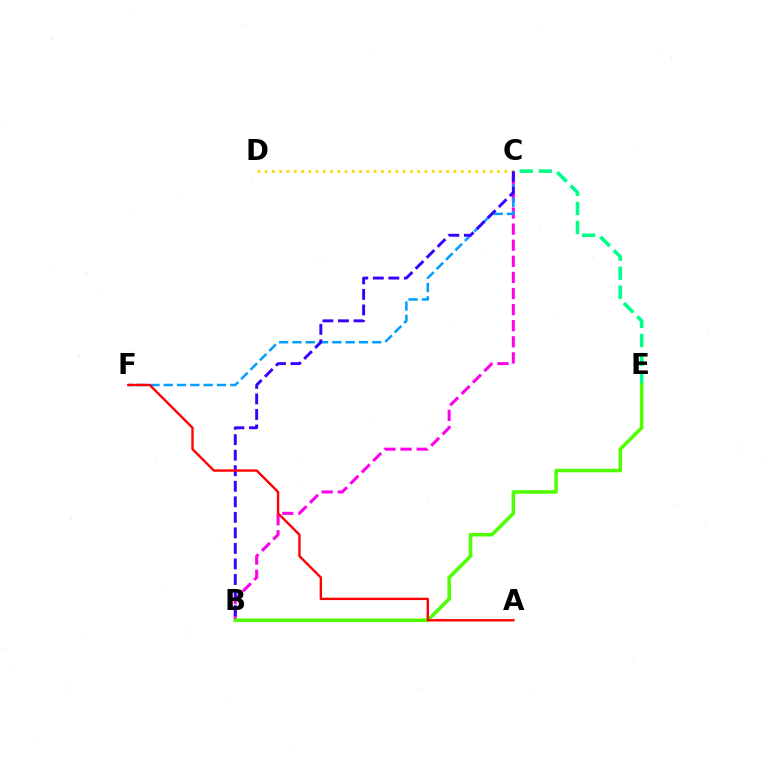{('B', 'C'): [{'color': '#ff00ed', 'line_style': 'dashed', 'thickness': 2.19}, {'color': '#3700ff', 'line_style': 'dashed', 'thickness': 2.11}], ('C', 'E'): [{'color': '#00ff86', 'line_style': 'dashed', 'thickness': 2.58}], ('B', 'E'): [{'color': '#4fff00', 'line_style': 'solid', 'thickness': 2.53}], ('C', 'F'): [{'color': '#009eff', 'line_style': 'dashed', 'thickness': 1.81}], ('C', 'D'): [{'color': '#ffd500', 'line_style': 'dotted', 'thickness': 1.97}], ('A', 'F'): [{'color': '#ff0000', 'line_style': 'solid', 'thickness': 1.71}]}